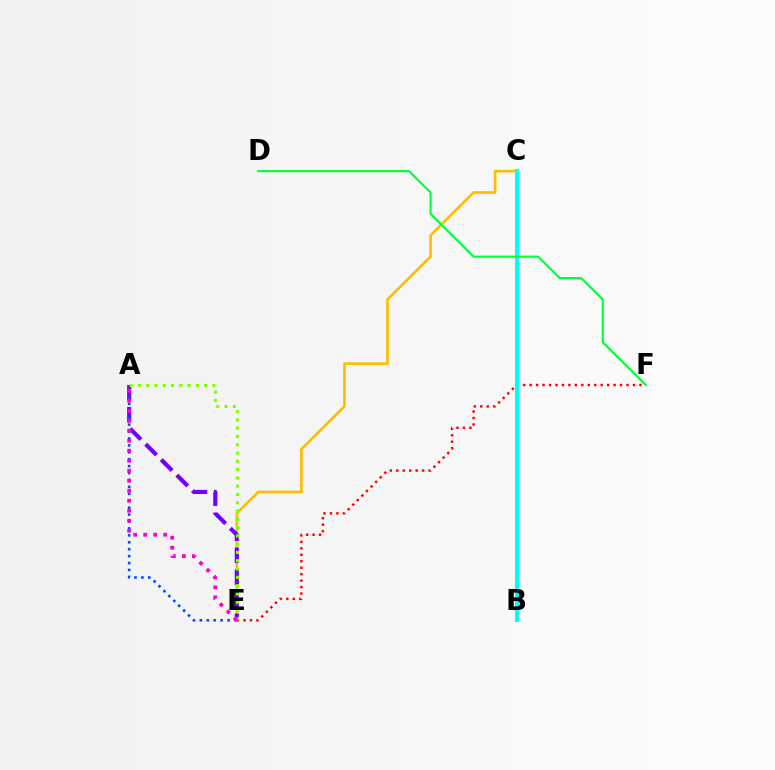{('C', 'E'): [{'color': '#ffbd00', 'line_style': 'solid', 'thickness': 1.9}], ('E', 'F'): [{'color': '#ff0000', 'line_style': 'dotted', 'thickness': 1.75}], ('A', 'E'): [{'color': '#7200ff', 'line_style': 'dashed', 'thickness': 2.99}, {'color': '#004bff', 'line_style': 'dotted', 'thickness': 1.88}, {'color': '#84ff00', 'line_style': 'dotted', 'thickness': 2.25}, {'color': '#ff00cf', 'line_style': 'dotted', 'thickness': 2.72}], ('B', 'C'): [{'color': '#00fff6', 'line_style': 'solid', 'thickness': 2.96}], ('D', 'F'): [{'color': '#00ff39', 'line_style': 'solid', 'thickness': 1.53}]}